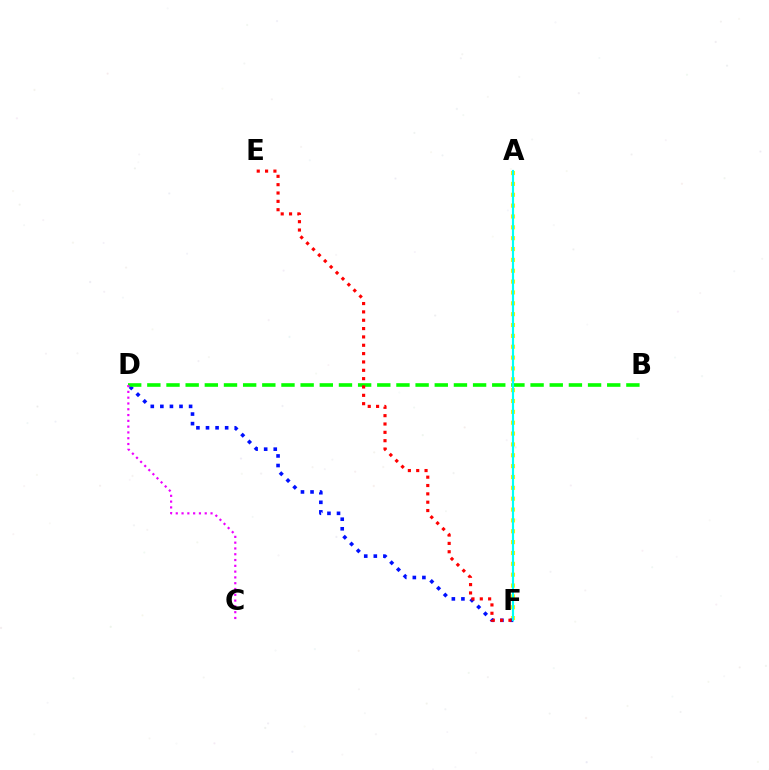{('A', 'F'): [{'color': '#fcf500', 'line_style': 'dotted', 'thickness': 2.95}, {'color': '#00fff6', 'line_style': 'solid', 'thickness': 1.55}], ('D', 'F'): [{'color': '#0010ff', 'line_style': 'dotted', 'thickness': 2.6}], ('B', 'D'): [{'color': '#08ff00', 'line_style': 'dashed', 'thickness': 2.6}], ('C', 'D'): [{'color': '#ee00ff', 'line_style': 'dotted', 'thickness': 1.57}], ('E', 'F'): [{'color': '#ff0000', 'line_style': 'dotted', 'thickness': 2.27}]}